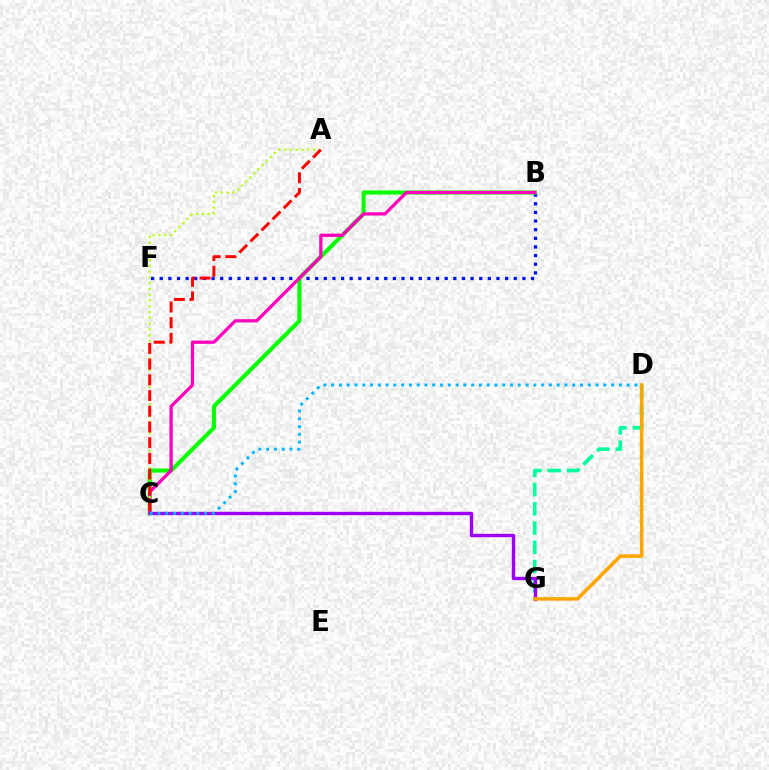{('B', 'F'): [{'color': '#0010ff', 'line_style': 'dotted', 'thickness': 2.35}], ('B', 'C'): [{'color': '#08ff00', 'line_style': 'solid', 'thickness': 2.97}, {'color': '#ff00bd', 'line_style': 'solid', 'thickness': 2.35}], ('D', 'G'): [{'color': '#00ff9d', 'line_style': 'dashed', 'thickness': 2.61}, {'color': '#ffa500', 'line_style': 'solid', 'thickness': 2.54}], ('A', 'C'): [{'color': '#b3ff00', 'line_style': 'dotted', 'thickness': 1.57}, {'color': '#ff0000', 'line_style': 'dashed', 'thickness': 2.13}], ('C', 'G'): [{'color': '#9b00ff', 'line_style': 'solid', 'thickness': 2.42}], ('C', 'D'): [{'color': '#00b5ff', 'line_style': 'dotted', 'thickness': 2.11}]}